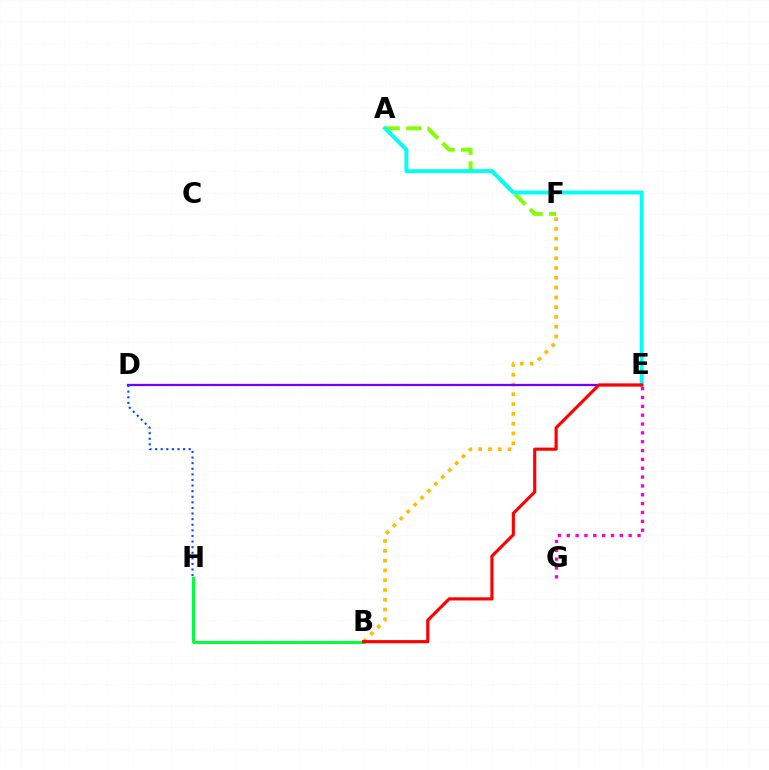{('B', 'F'): [{'color': '#ffbd00', 'line_style': 'dotted', 'thickness': 2.66}], ('A', 'F'): [{'color': '#84ff00', 'line_style': 'dashed', 'thickness': 2.88}], ('A', 'E'): [{'color': '#00fff6', 'line_style': 'solid', 'thickness': 2.8}], ('D', 'E'): [{'color': '#7200ff', 'line_style': 'solid', 'thickness': 1.62}], ('E', 'G'): [{'color': '#ff00cf', 'line_style': 'dotted', 'thickness': 2.4}], ('B', 'H'): [{'color': '#00ff39', 'line_style': 'solid', 'thickness': 2.14}], ('D', 'H'): [{'color': '#004bff', 'line_style': 'dotted', 'thickness': 1.52}], ('B', 'E'): [{'color': '#ff0000', 'line_style': 'solid', 'thickness': 2.27}]}